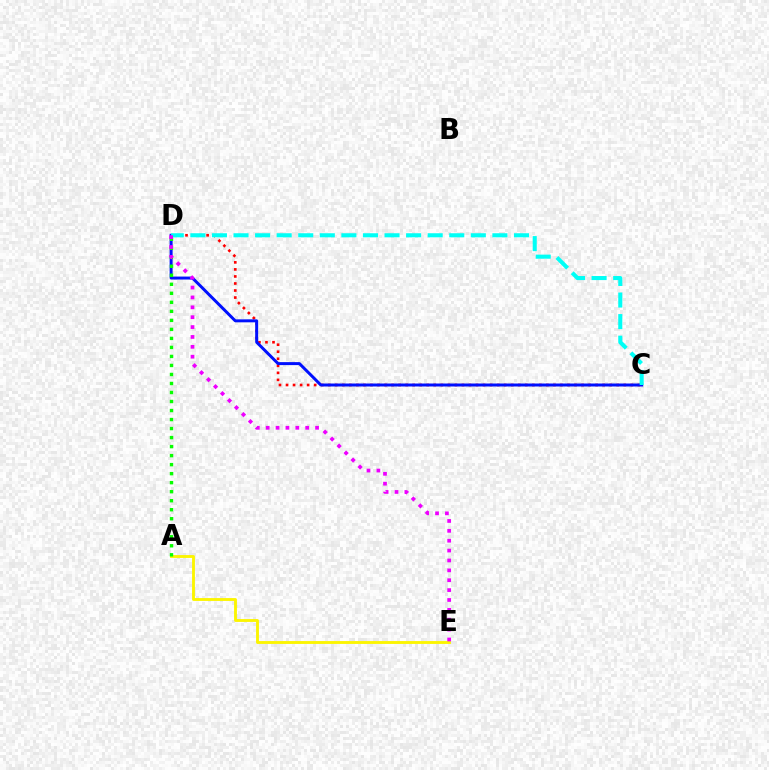{('C', 'D'): [{'color': '#ff0000', 'line_style': 'dotted', 'thickness': 1.91}, {'color': '#0010ff', 'line_style': 'solid', 'thickness': 2.14}, {'color': '#00fff6', 'line_style': 'dashed', 'thickness': 2.93}], ('A', 'E'): [{'color': '#fcf500', 'line_style': 'solid', 'thickness': 2.06}], ('A', 'D'): [{'color': '#08ff00', 'line_style': 'dotted', 'thickness': 2.45}], ('D', 'E'): [{'color': '#ee00ff', 'line_style': 'dotted', 'thickness': 2.68}]}